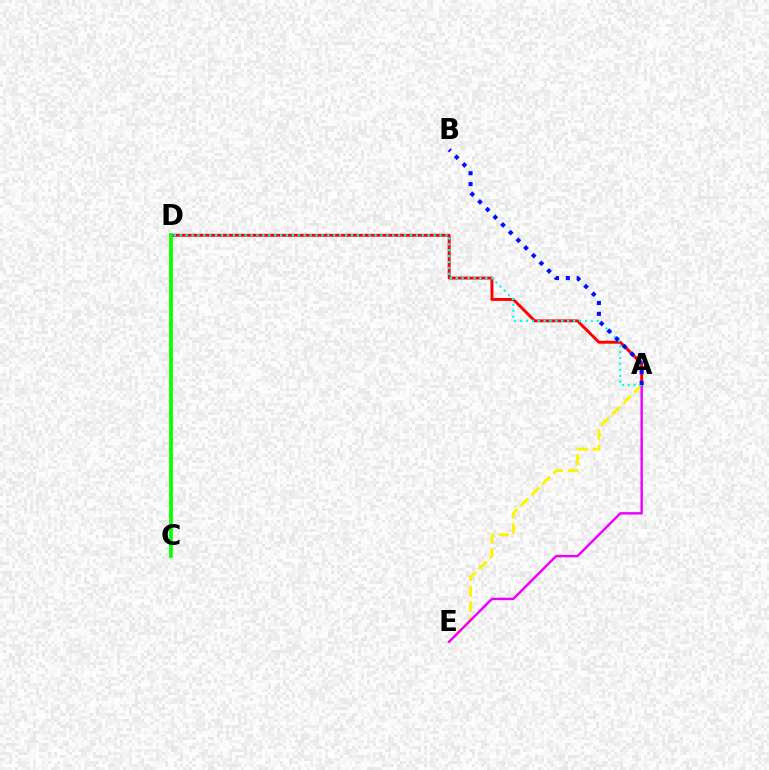{('A', 'D'): [{'color': '#ff0000', 'line_style': 'solid', 'thickness': 2.11}, {'color': '#00fff6', 'line_style': 'dotted', 'thickness': 1.6}], ('A', 'E'): [{'color': '#fcf500', 'line_style': 'dashed', 'thickness': 2.1}, {'color': '#ee00ff', 'line_style': 'solid', 'thickness': 1.75}], ('C', 'D'): [{'color': '#08ff00', 'line_style': 'solid', 'thickness': 2.7}], ('A', 'B'): [{'color': '#0010ff', 'line_style': 'dotted', 'thickness': 2.95}]}